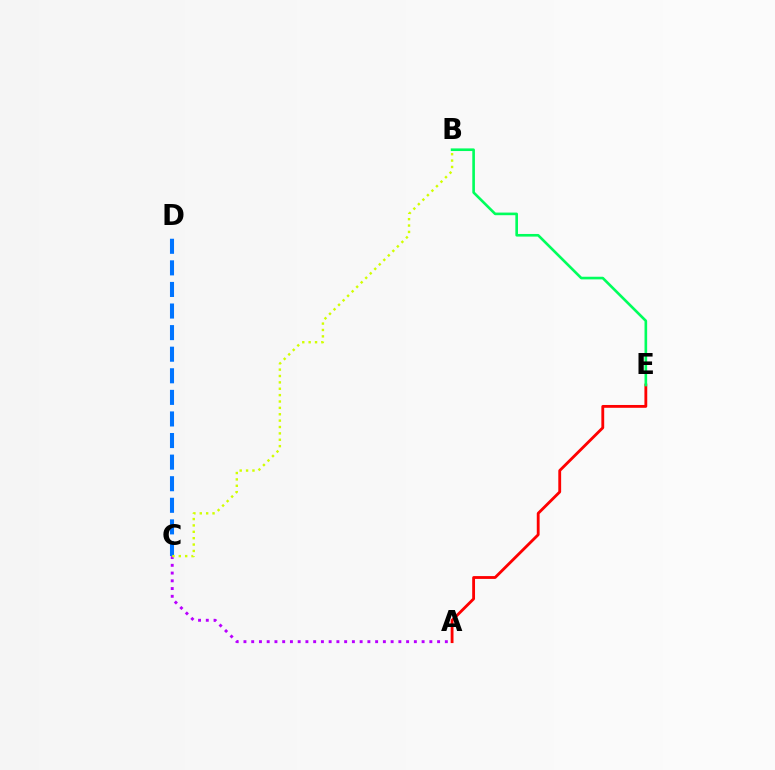{('A', 'C'): [{'color': '#b900ff', 'line_style': 'dotted', 'thickness': 2.1}], ('A', 'E'): [{'color': '#ff0000', 'line_style': 'solid', 'thickness': 2.04}], ('C', 'D'): [{'color': '#0074ff', 'line_style': 'dashed', 'thickness': 2.93}], ('B', 'C'): [{'color': '#d1ff00', 'line_style': 'dotted', 'thickness': 1.73}], ('B', 'E'): [{'color': '#00ff5c', 'line_style': 'solid', 'thickness': 1.89}]}